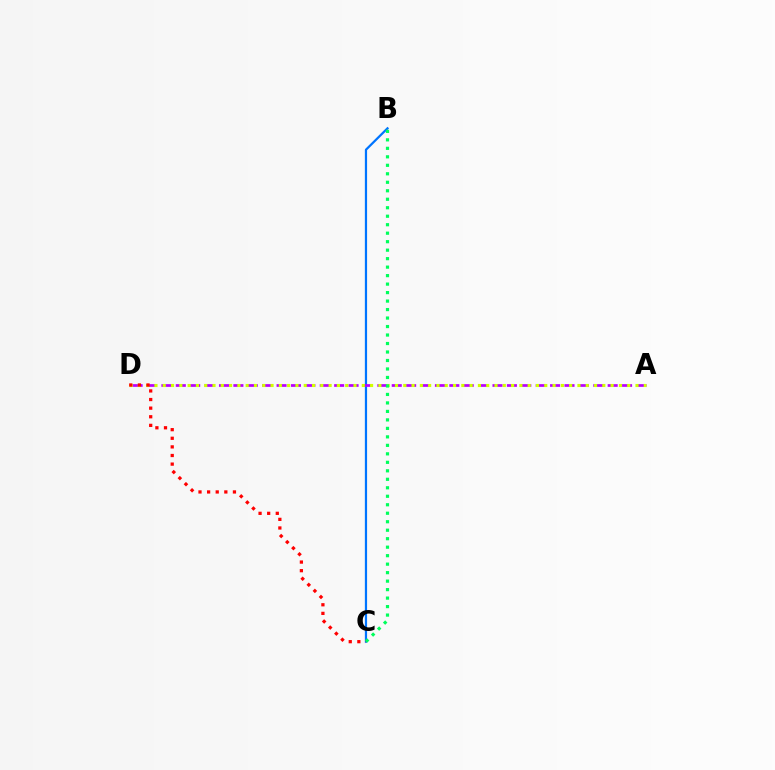{('B', 'C'): [{'color': '#0074ff', 'line_style': 'solid', 'thickness': 1.6}, {'color': '#00ff5c', 'line_style': 'dotted', 'thickness': 2.31}], ('A', 'D'): [{'color': '#b900ff', 'line_style': 'dashed', 'thickness': 1.96}, {'color': '#d1ff00', 'line_style': 'dotted', 'thickness': 2.25}], ('C', 'D'): [{'color': '#ff0000', 'line_style': 'dotted', 'thickness': 2.34}]}